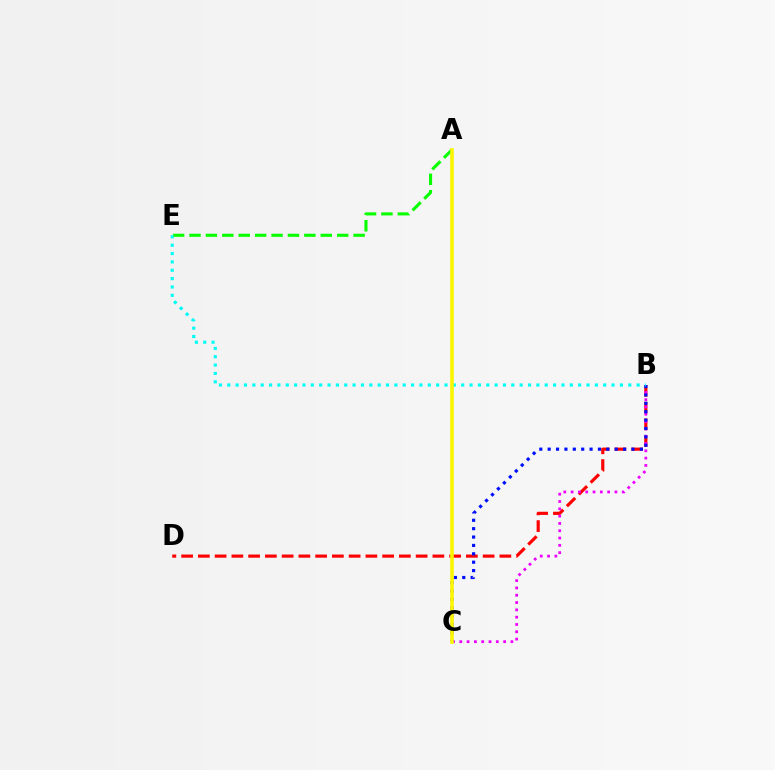{('A', 'E'): [{'color': '#08ff00', 'line_style': 'dashed', 'thickness': 2.23}], ('B', 'D'): [{'color': '#ff0000', 'line_style': 'dashed', 'thickness': 2.28}], ('B', 'C'): [{'color': '#ee00ff', 'line_style': 'dotted', 'thickness': 1.99}, {'color': '#0010ff', 'line_style': 'dotted', 'thickness': 2.28}], ('B', 'E'): [{'color': '#00fff6', 'line_style': 'dotted', 'thickness': 2.27}], ('A', 'C'): [{'color': '#fcf500', 'line_style': 'solid', 'thickness': 2.6}]}